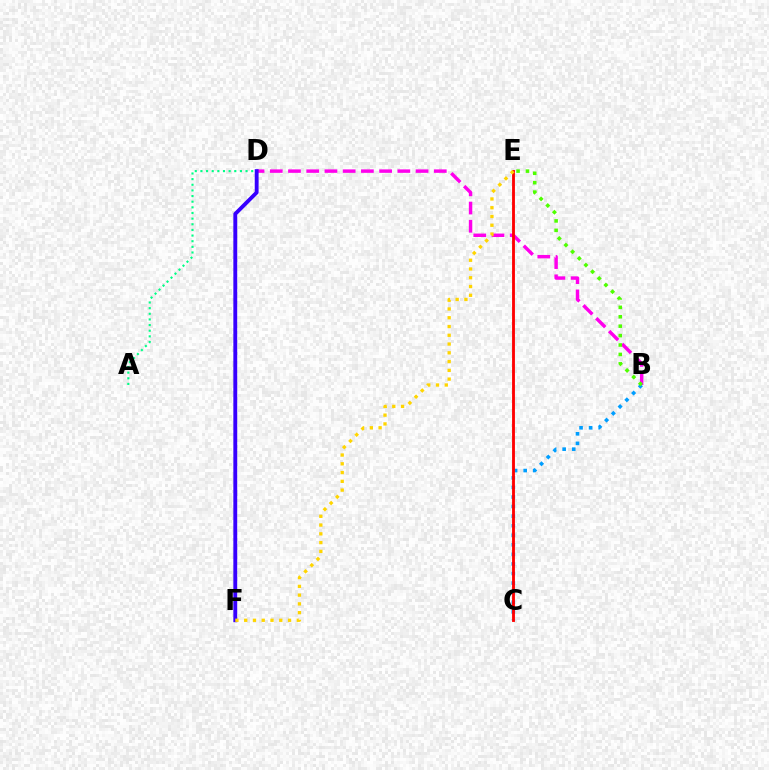{('B', 'C'): [{'color': '#009eff', 'line_style': 'dotted', 'thickness': 2.6}], ('A', 'D'): [{'color': '#00ff86', 'line_style': 'dotted', 'thickness': 1.53}], ('B', 'D'): [{'color': '#ff00ed', 'line_style': 'dashed', 'thickness': 2.48}], ('D', 'F'): [{'color': '#3700ff', 'line_style': 'solid', 'thickness': 2.78}], ('C', 'E'): [{'color': '#ff0000', 'line_style': 'solid', 'thickness': 2.05}], ('E', 'F'): [{'color': '#ffd500', 'line_style': 'dotted', 'thickness': 2.38}], ('B', 'E'): [{'color': '#4fff00', 'line_style': 'dotted', 'thickness': 2.56}]}